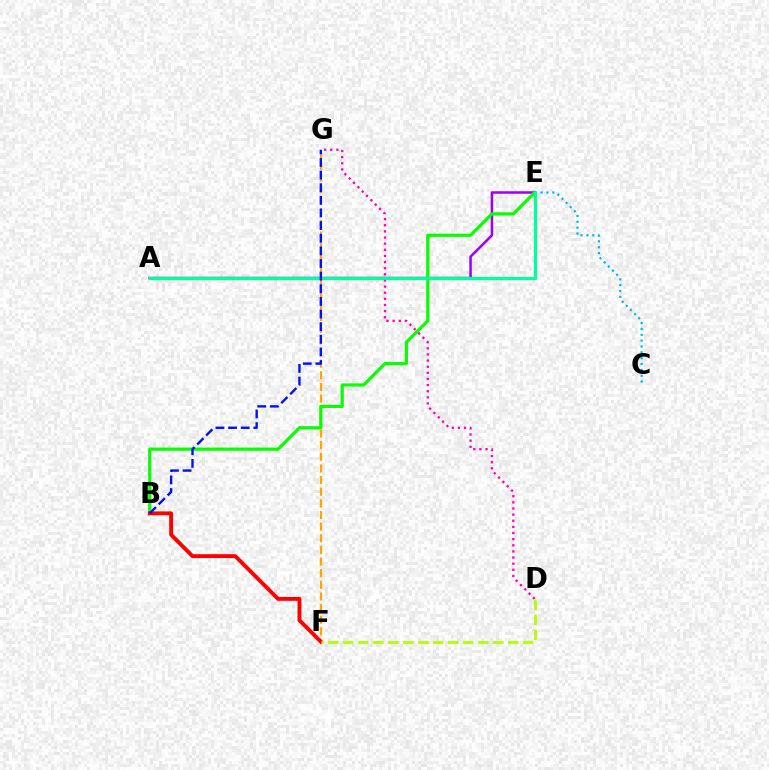{('A', 'E'): [{'color': '#9b00ff', 'line_style': 'solid', 'thickness': 1.81}, {'color': '#00ff9d', 'line_style': 'solid', 'thickness': 2.32}], ('F', 'G'): [{'color': '#ffa500', 'line_style': 'dashed', 'thickness': 1.58}], ('B', 'E'): [{'color': '#08ff00', 'line_style': 'solid', 'thickness': 2.29}], ('D', 'G'): [{'color': '#ff00bd', 'line_style': 'dotted', 'thickness': 1.67}], ('C', 'E'): [{'color': '#00b5ff', 'line_style': 'dotted', 'thickness': 1.59}], ('B', 'F'): [{'color': '#ff0000', 'line_style': 'solid', 'thickness': 2.79}], ('D', 'F'): [{'color': '#b3ff00', 'line_style': 'dashed', 'thickness': 2.04}], ('B', 'G'): [{'color': '#0010ff', 'line_style': 'dashed', 'thickness': 1.72}]}